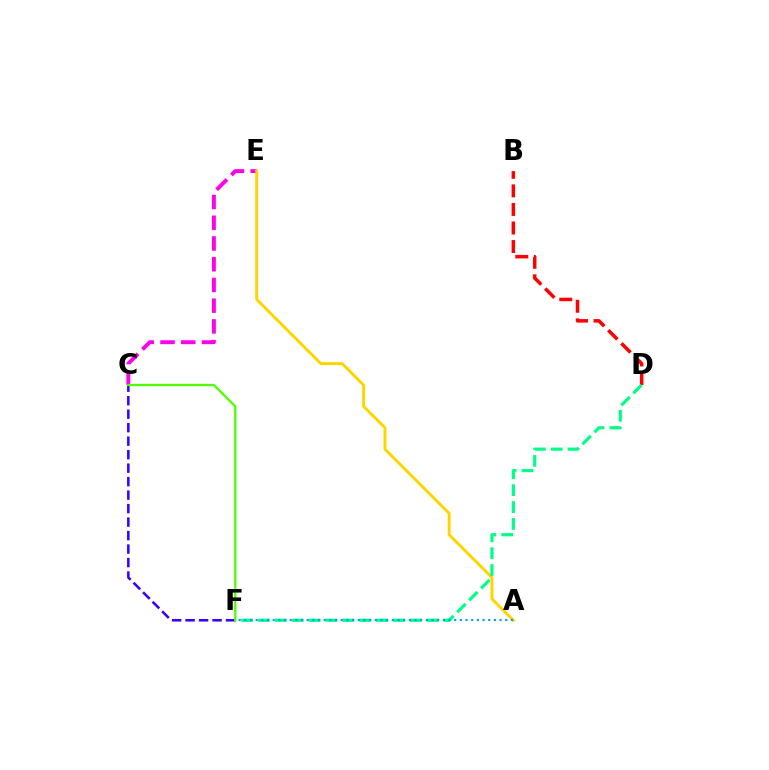{('B', 'D'): [{'color': '#ff0000', 'line_style': 'dashed', 'thickness': 2.52}], ('C', 'E'): [{'color': '#ff00ed', 'line_style': 'dashed', 'thickness': 2.82}], ('C', 'F'): [{'color': '#3700ff', 'line_style': 'dashed', 'thickness': 1.83}, {'color': '#4fff00', 'line_style': 'solid', 'thickness': 1.66}], ('A', 'E'): [{'color': '#ffd500', 'line_style': 'solid', 'thickness': 2.12}], ('D', 'F'): [{'color': '#00ff86', 'line_style': 'dashed', 'thickness': 2.29}], ('A', 'F'): [{'color': '#009eff', 'line_style': 'dotted', 'thickness': 1.54}]}